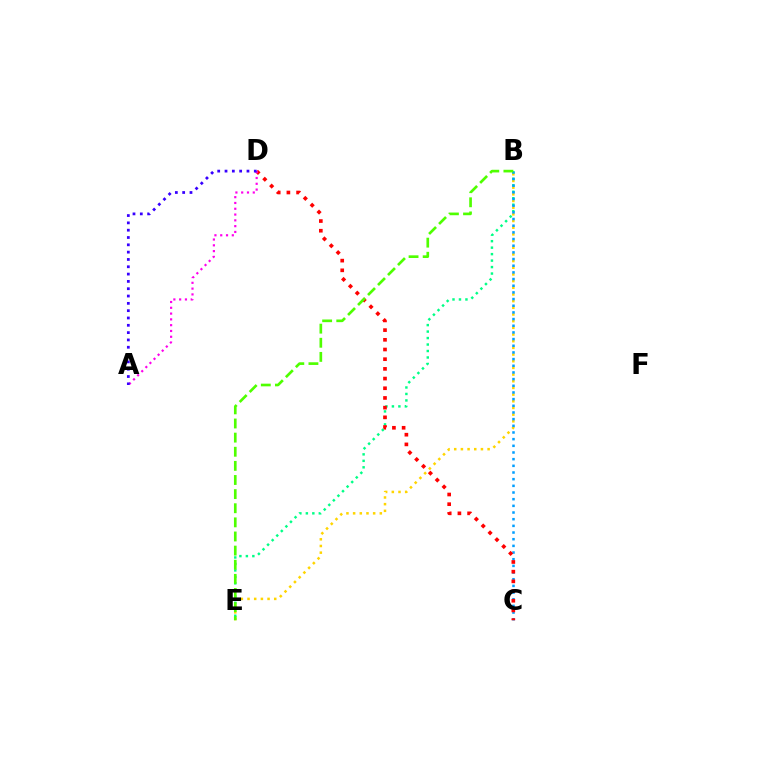{('B', 'E'): [{'color': '#ffd500', 'line_style': 'dotted', 'thickness': 1.81}, {'color': '#00ff86', 'line_style': 'dotted', 'thickness': 1.76}, {'color': '#4fff00', 'line_style': 'dashed', 'thickness': 1.92}], ('B', 'C'): [{'color': '#009eff', 'line_style': 'dotted', 'thickness': 1.81}], ('C', 'D'): [{'color': '#ff0000', 'line_style': 'dotted', 'thickness': 2.63}], ('A', 'D'): [{'color': '#ff00ed', 'line_style': 'dotted', 'thickness': 1.57}, {'color': '#3700ff', 'line_style': 'dotted', 'thickness': 1.99}]}